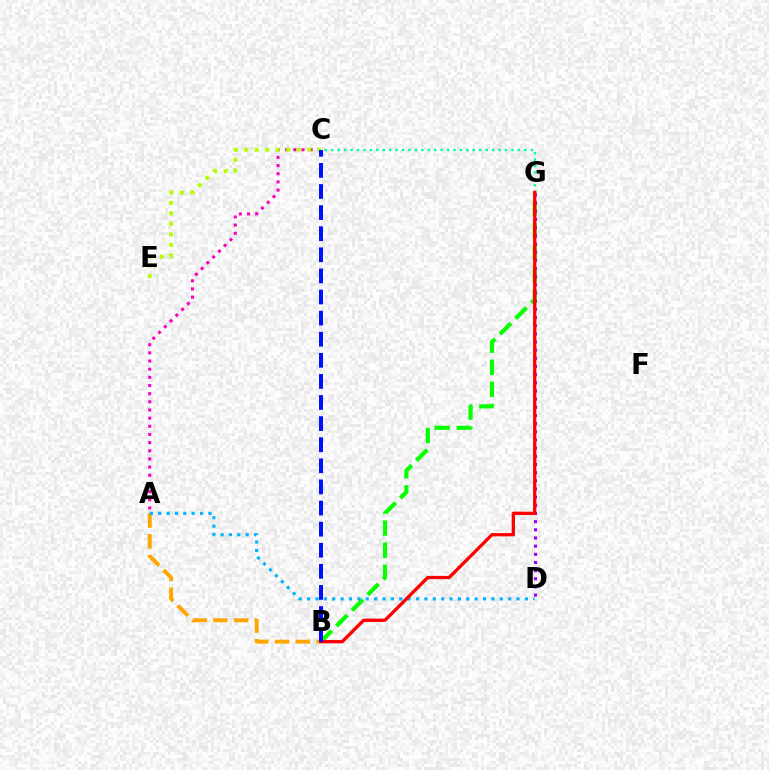{('A', 'B'): [{'color': '#ffa500', 'line_style': 'dashed', 'thickness': 2.82}], ('C', 'G'): [{'color': '#00ff9d', 'line_style': 'dotted', 'thickness': 1.75}], ('B', 'G'): [{'color': '#08ff00', 'line_style': 'dashed', 'thickness': 3.0}, {'color': '#ff0000', 'line_style': 'solid', 'thickness': 2.37}], ('A', 'C'): [{'color': '#ff00bd', 'line_style': 'dotted', 'thickness': 2.22}], ('A', 'D'): [{'color': '#00b5ff', 'line_style': 'dotted', 'thickness': 2.28}], ('D', 'G'): [{'color': '#9b00ff', 'line_style': 'dotted', 'thickness': 2.22}], ('C', 'E'): [{'color': '#b3ff00', 'line_style': 'dotted', 'thickness': 2.86}], ('B', 'C'): [{'color': '#0010ff', 'line_style': 'dashed', 'thickness': 2.87}]}